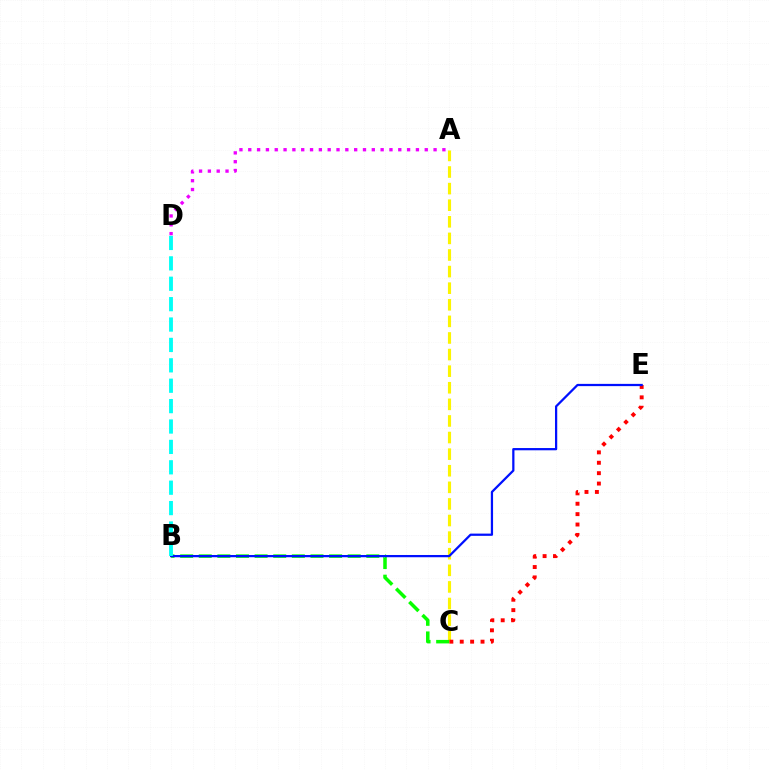{('A', 'C'): [{'color': '#fcf500', 'line_style': 'dashed', 'thickness': 2.25}], ('C', 'E'): [{'color': '#ff0000', 'line_style': 'dotted', 'thickness': 2.82}], ('B', 'C'): [{'color': '#08ff00', 'line_style': 'dashed', 'thickness': 2.53}], ('A', 'D'): [{'color': '#ee00ff', 'line_style': 'dotted', 'thickness': 2.4}], ('B', 'E'): [{'color': '#0010ff', 'line_style': 'solid', 'thickness': 1.62}], ('B', 'D'): [{'color': '#00fff6', 'line_style': 'dashed', 'thickness': 2.77}]}